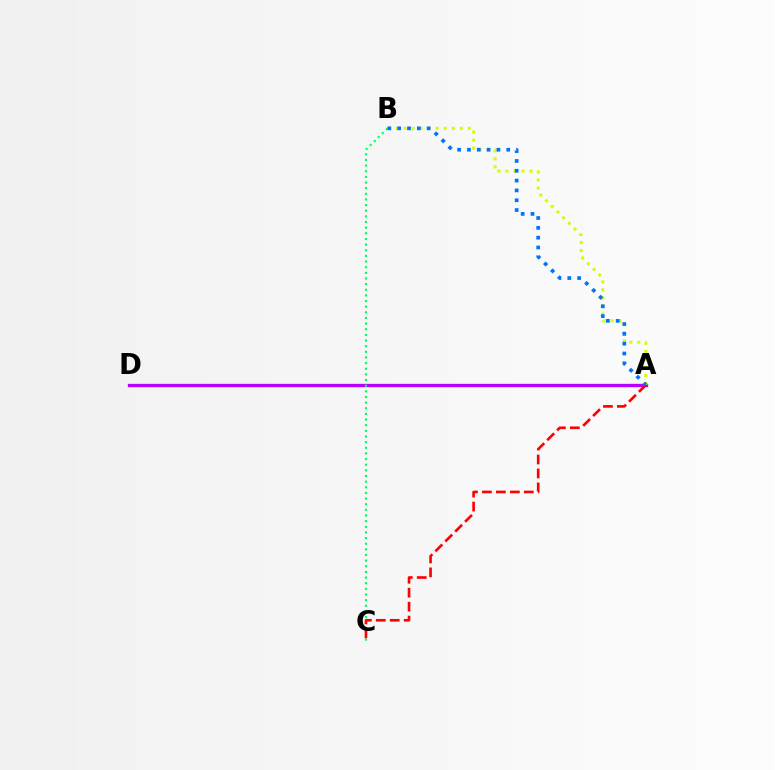{('A', 'D'): [{'color': '#b900ff', 'line_style': 'solid', 'thickness': 2.39}], ('A', 'B'): [{'color': '#d1ff00', 'line_style': 'dotted', 'thickness': 2.18}, {'color': '#0074ff', 'line_style': 'dotted', 'thickness': 2.67}], ('B', 'C'): [{'color': '#00ff5c', 'line_style': 'dotted', 'thickness': 1.53}], ('A', 'C'): [{'color': '#ff0000', 'line_style': 'dashed', 'thickness': 1.9}]}